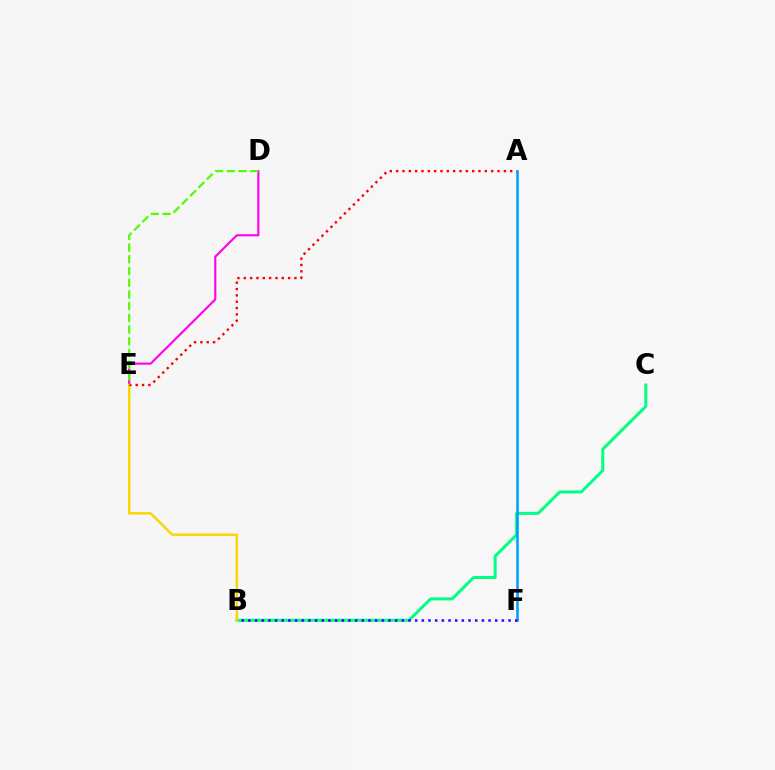{('B', 'C'): [{'color': '#00ff86', 'line_style': 'solid', 'thickness': 2.16}], ('A', 'F'): [{'color': '#009eff', 'line_style': 'solid', 'thickness': 1.83}], ('D', 'E'): [{'color': '#ff00ed', 'line_style': 'solid', 'thickness': 1.54}, {'color': '#4fff00', 'line_style': 'dashed', 'thickness': 1.59}], ('B', 'F'): [{'color': '#3700ff', 'line_style': 'dotted', 'thickness': 1.81}], ('B', 'E'): [{'color': '#ffd500', 'line_style': 'solid', 'thickness': 1.76}], ('A', 'E'): [{'color': '#ff0000', 'line_style': 'dotted', 'thickness': 1.72}]}